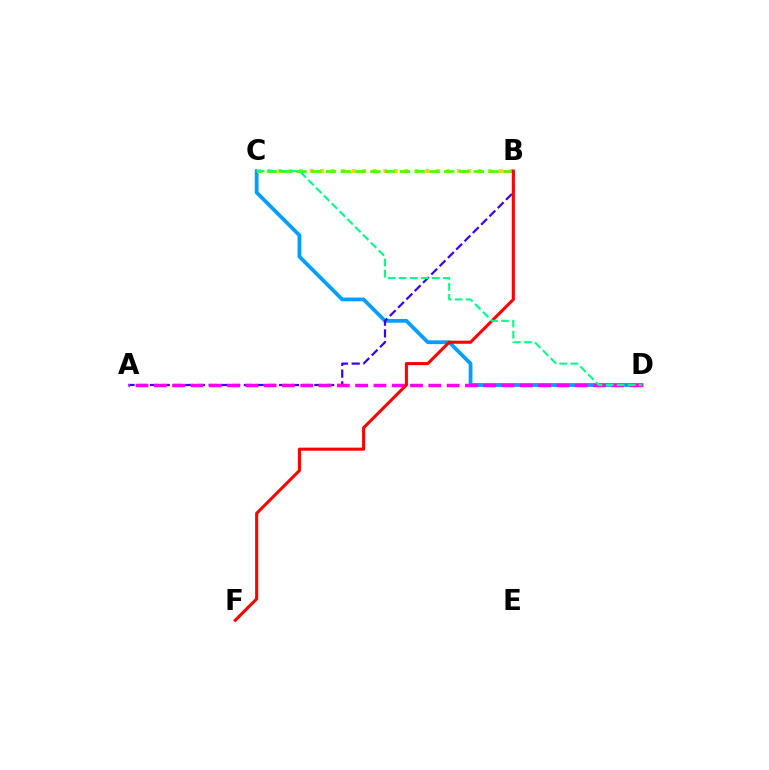{('C', 'D'): [{'color': '#009eff', 'line_style': 'solid', 'thickness': 2.71}, {'color': '#00ff86', 'line_style': 'dashed', 'thickness': 1.5}], ('A', 'B'): [{'color': '#3700ff', 'line_style': 'dashed', 'thickness': 1.6}], ('B', 'C'): [{'color': '#ffd500', 'line_style': 'dotted', 'thickness': 2.86}, {'color': '#4fff00', 'line_style': 'dashed', 'thickness': 2.01}], ('A', 'D'): [{'color': '#ff00ed', 'line_style': 'dashed', 'thickness': 2.49}], ('B', 'F'): [{'color': '#ff0000', 'line_style': 'solid', 'thickness': 2.22}]}